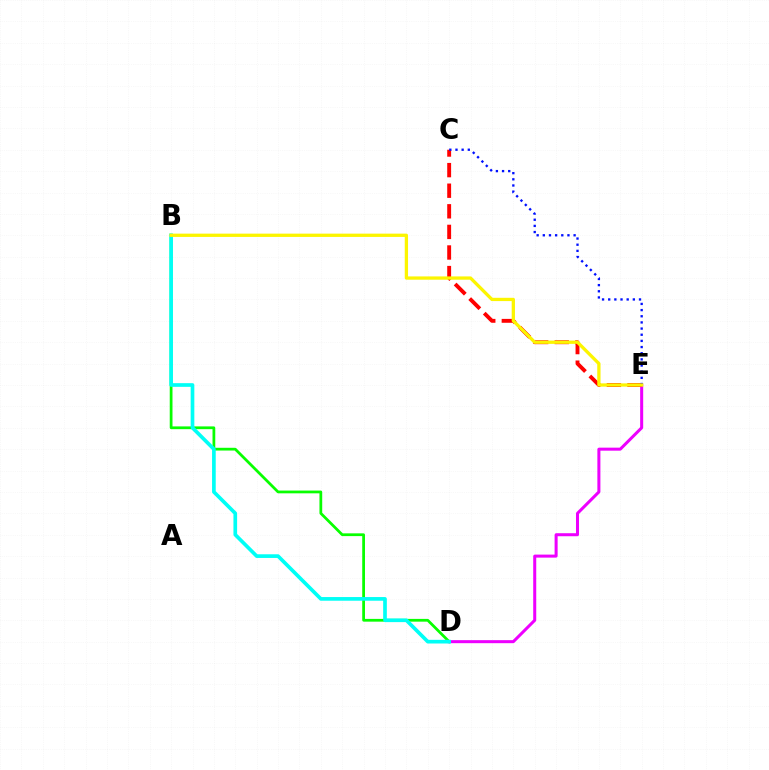{('B', 'D'): [{'color': '#08ff00', 'line_style': 'solid', 'thickness': 1.99}, {'color': '#00fff6', 'line_style': 'solid', 'thickness': 2.65}], ('D', 'E'): [{'color': '#ee00ff', 'line_style': 'solid', 'thickness': 2.18}], ('C', 'E'): [{'color': '#ff0000', 'line_style': 'dashed', 'thickness': 2.8}, {'color': '#0010ff', 'line_style': 'dotted', 'thickness': 1.67}], ('B', 'E'): [{'color': '#fcf500', 'line_style': 'solid', 'thickness': 2.36}]}